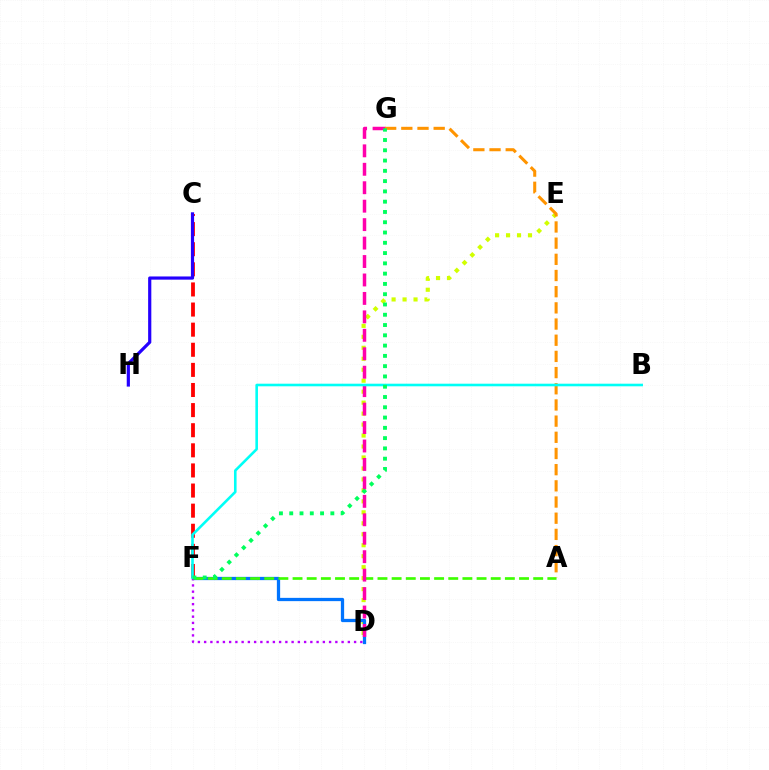{('D', 'E'): [{'color': '#d1ff00', 'line_style': 'dotted', 'thickness': 2.98}], ('D', 'F'): [{'color': '#0074ff', 'line_style': 'solid', 'thickness': 2.35}, {'color': '#b900ff', 'line_style': 'dotted', 'thickness': 1.7}], ('A', 'F'): [{'color': '#3dff00', 'line_style': 'dashed', 'thickness': 1.92}], ('D', 'G'): [{'color': '#ff00ac', 'line_style': 'dashed', 'thickness': 2.51}], ('C', 'F'): [{'color': '#ff0000', 'line_style': 'dashed', 'thickness': 2.73}], ('A', 'G'): [{'color': '#ff9400', 'line_style': 'dashed', 'thickness': 2.2}], ('C', 'H'): [{'color': '#2500ff', 'line_style': 'solid', 'thickness': 2.29}], ('B', 'F'): [{'color': '#00fff6', 'line_style': 'solid', 'thickness': 1.87}], ('F', 'G'): [{'color': '#00ff5c', 'line_style': 'dotted', 'thickness': 2.79}]}